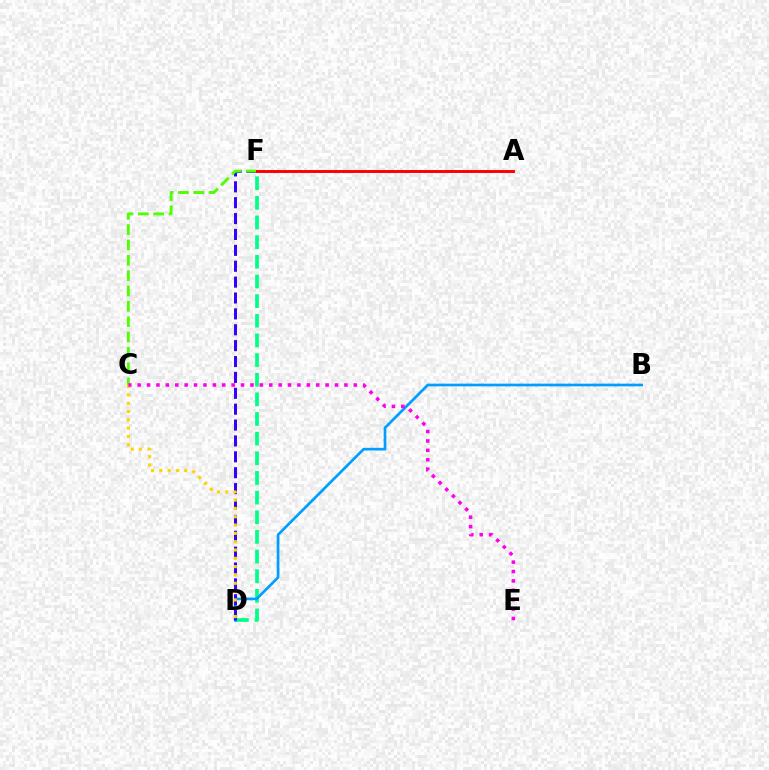{('D', 'F'): [{'color': '#00ff86', 'line_style': 'dashed', 'thickness': 2.67}, {'color': '#3700ff', 'line_style': 'dashed', 'thickness': 2.16}], ('B', 'D'): [{'color': '#009eff', 'line_style': 'solid', 'thickness': 1.93}], ('C', 'F'): [{'color': '#4fff00', 'line_style': 'dashed', 'thickness': 2.09}], ('A', 'F'): [{'color': '#ff0000', 'line_style': 'solid', 'thickness': 2.12}], ('C', 'D'): [{'color': '#ffd500', 'line_style': 'dotted', 'thickness': 2.26}], ('C', 'E'): [{'color': '#ff00ed', 'line_style': 'dotted', 'thickness': 2.55}]}